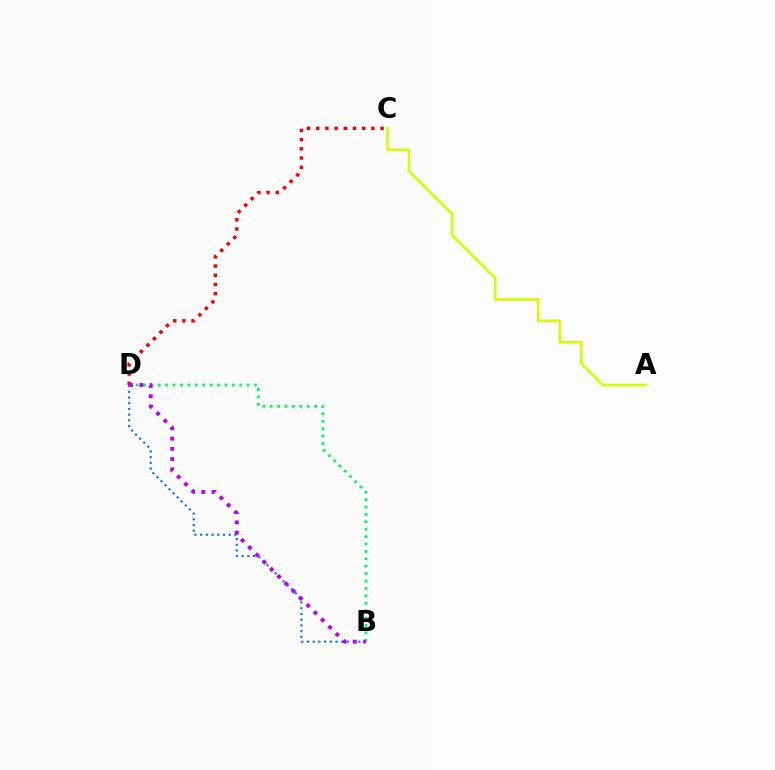{('C', 'D'): [{'color': '#ff0000', 'line_style': 'dotted', 'thickness': 2.5}], ('B', 'D'): [{'color': '#0074ff', 'line_style': 'dotted', 'thickness': 1.55}, {'color': '#00ff5c', 'line_style': 'dotted', 'thickness': 2.01}, {'color': '#b900ff', 'line_style': 'dotted', 'thickness': 2.79}], ('A', 'C'): [{'color': '#d1ff00', 'line_style': 'solid', 'thickness': 1.89}]}